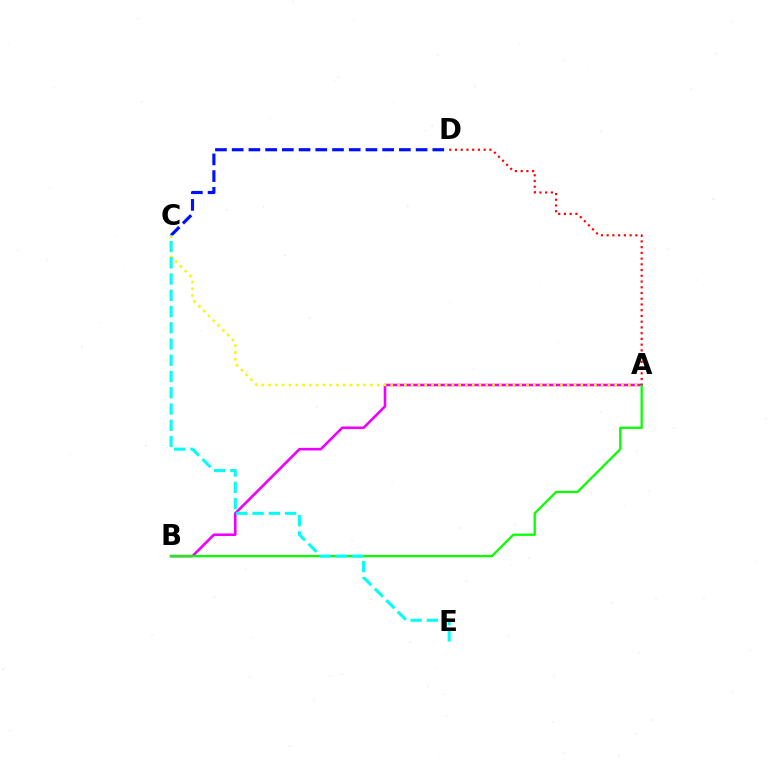{('A', 'B'): [{'color': '#ee00ff', 'line_style': 'solid', 'thickness': 1.87}, {'color': '#08ff00', 'line_style': 'solid', 'thickness': 1.64}], ('A', 'D'): [{'color': '#ff0000', 'line_style': 'dotted', 'thickness': 1.56}], ('C', 'D'): [{'color': '#0010ff', 'line_style': 'dashed', 'thickness': 2.27}], ('A', 'C'): [{'color': '#fcf500', 'line_style': 'dotted', 'thickness': 1.84}], ('C', 'E'): [{'color': '#00fff6', 'line_style': 'dashed', 'thickness': 2.21}]}